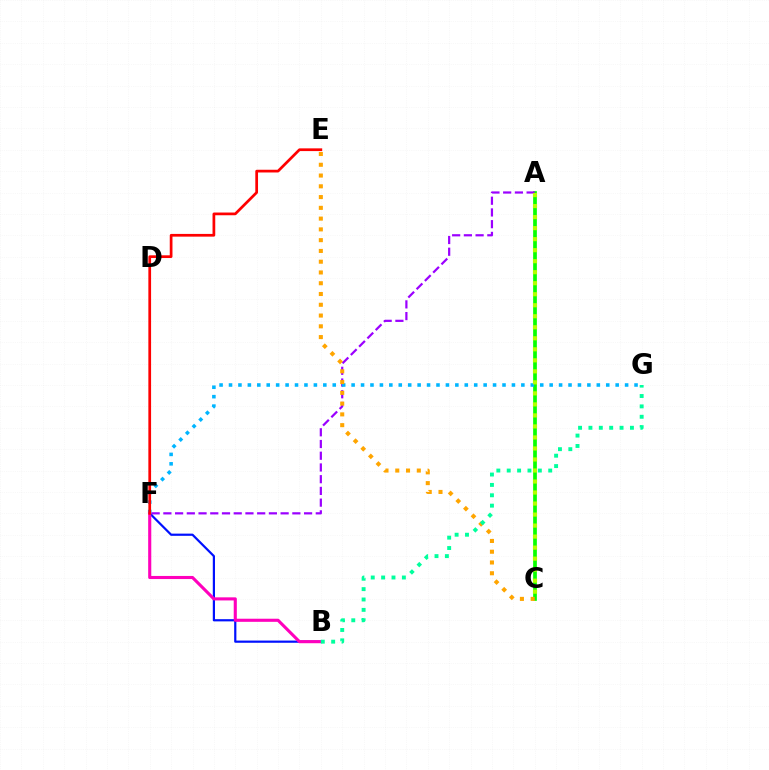{('A', 'C'): [{'color': '#08ff00', 'line_style': 'solid', 'thickness': 2.67}, {'color': '#b3ff00', 'line_style': 'dotted', 'thickness': 2.99}], ('A', 'F'): [{'color': '#9b00ff', 'line_style': 'dashed', 'thickness': 1.59}], ('F', 'G'): [{'color': '#00b5ff', 'line_style': 'dotted', 'thickness': 2.56}], ('B', 'F'): [{'color': '#0010ff', 'line_style': 'solid', 'thickness': 1.59}, {'color': '#ff00bd', 'line_style': 'solid', 'thickness': 2.23}], ('C', 'E'): [{'color': '#ffa500', 'line_style': 'dotted', 'thickness': 2.93}], ('B', 'G'): [{'color': '#00ff9d', 'line_style': 'dotted', 'thickness': 2.82}], ('E', 'F'): [{'color': '#ff0000', 'line_style': 'solid', 'thickness': 1.96}]}